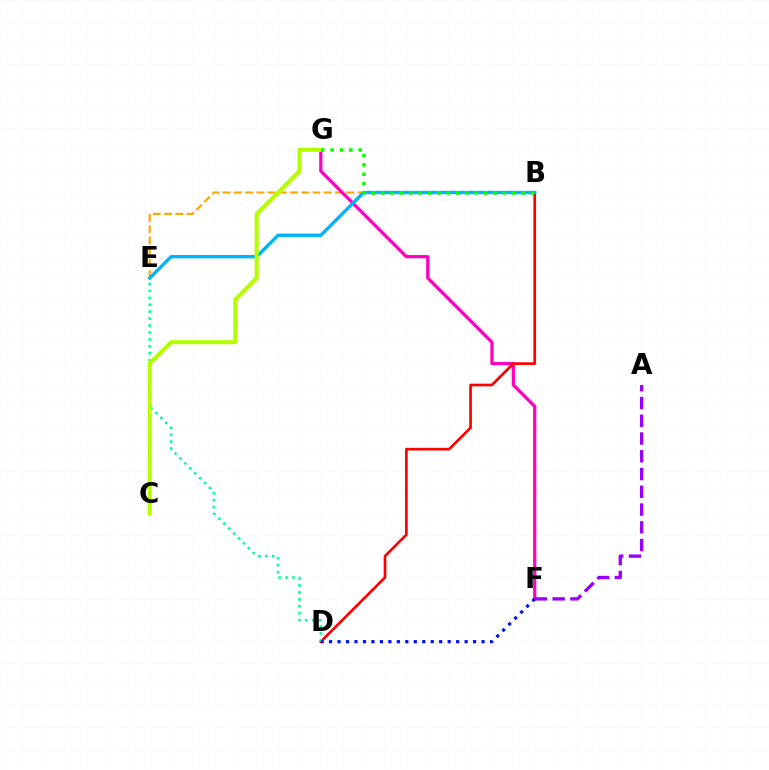{('B', 'E'): [{'color': '#ffa500', 'line_style': 'dashed', 'thickness': 1.53}, {'color': '#00b5ff', 'line_style': 'solid', 'thickness': 2.43}], ('F', 'G'): [{'color': '#ff00bd', 'line_style': 'solid', 'thickness': 2.32}], ('B', 'D'): [{'color': '#ff0000', 'line_style': 'solid', 'thickness': 1.94}], ('D', 'E'): [{'color': '#00ff9d', 'line_style': 'dotted', 'thickness': 1.89}], ('D', 'F'): [{'color': '#0010ff', 'line_style': 'dotted', 'thickness': 2.3}], ('A', 'F'): [{'color': '#9b00ff', 'line_style': 'dashed', 'thickness': 2.41}], ('C', 'G'): [{'color': '#b3ff00', 'line_style': 'solid', 'thickness': 2.92}], ('B', 'G'): [{'color': '#08ff00', 'line_style': 'dotted', 'thickness': 2.54}]}